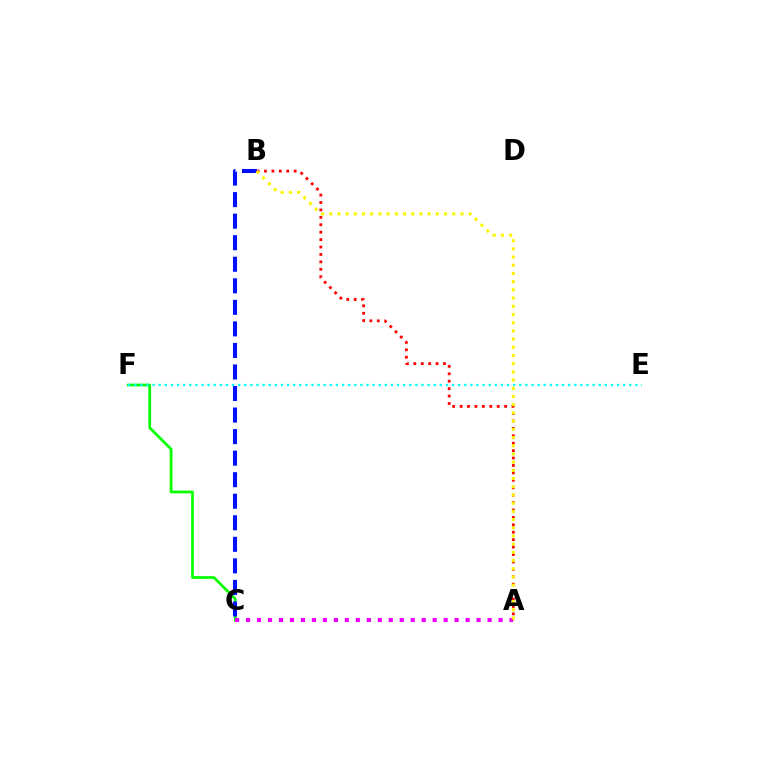{('C', 'F'): [{'color': '#08ff00', 'line_style': 'solid', 'thickness': 1.96}], ('B', 'C'): [{'color': '#0010ff', 'line_style': 'dashed', 'thickness': 2.93}], ('E', 'F'): [{'color': '#00fff6', 'line_style': 'dotted', 'thickness': 1.66}], ('A', 'C'): [{'color': '#ee00ff', 'line_style': 'dotted', 'thickness': 2.98}], ('A', 'B'): [{'color': '#ff0000', 'line_style': 'dotted', 'thickness': 2.02}, {'color': '#fcf500', 'line_style': 'dotted', 'thickness': 2.23}]}